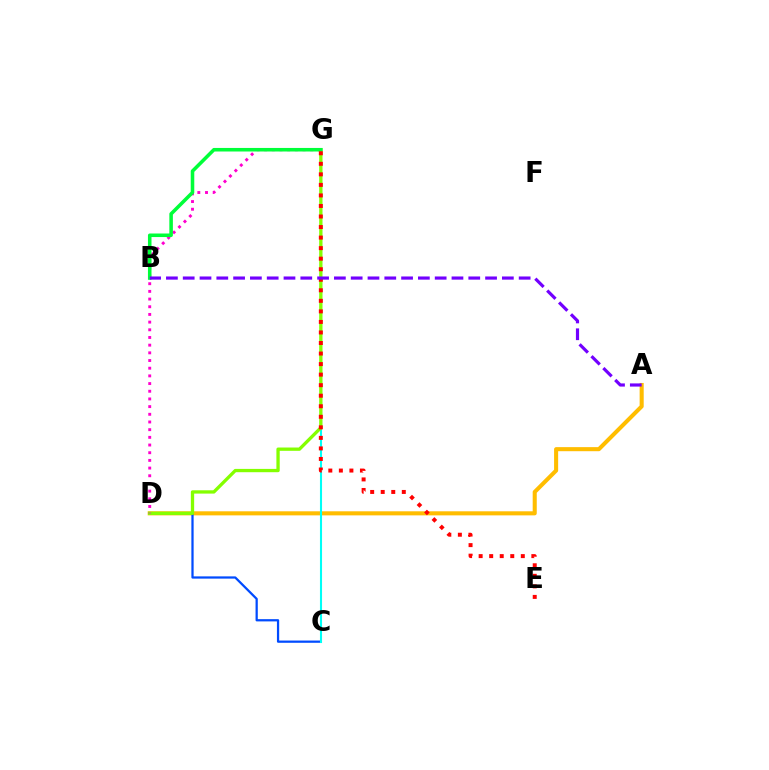{('A', 'D'): [{'color': '#ffbd00', 'line_style': 'solid', 'thickness': 2.93}], ('C', 'D'): [{'color': '#004bff', 'line_style': 'solid', 'thickness': 1.62}], ('C', 'G'): [{'color': '#00fff6', 'line_style': 'solid', 'thickness': 1.51}], ('D', 'G'): [{'color': '#84ff00', 'line_style': 'solid', 'thickness': 2.38}, {'color': '#ff00cf', 'line_style': 'dotted', 'thickness': 2.09}], ('B', 'G'): [{'color': '#00ff39', 'line_style': 'solid', 'thickness': 2.56}], ('E', 'G'): [{'color': '#ff0000', 'line_style': 'dotted', 'thickness': 2.86}], ('A', 'B'): [{'color': '#7200ff', 'line_style': 'dashed', 'thickness': 2.28}]}